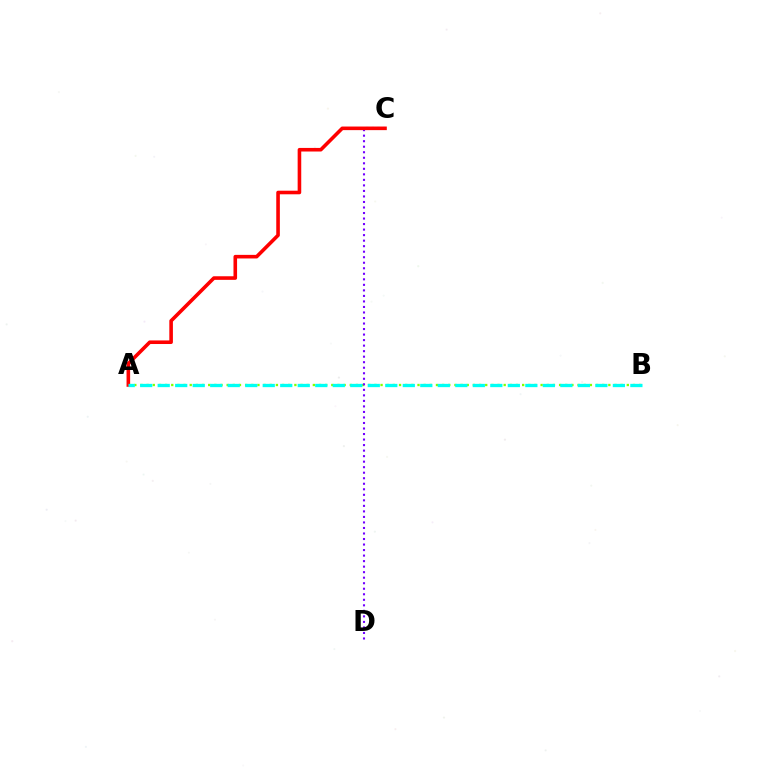{('A', 'B'): [{'color': '#84ff00', 'line_style': 'dotted', 'thickness': 1.67}, {'color': '#00fff6', 'line_style': 'dashed', 'thickness': 2.38}], ('C', 'D'): [{'color': '#7200ff', 'line_style': 'dotted', 'thickness': 1.5}], ('A', 'C'): [{'color': '#ff0000', 'line_style': 'solid', 'thickness': 2.59}]}